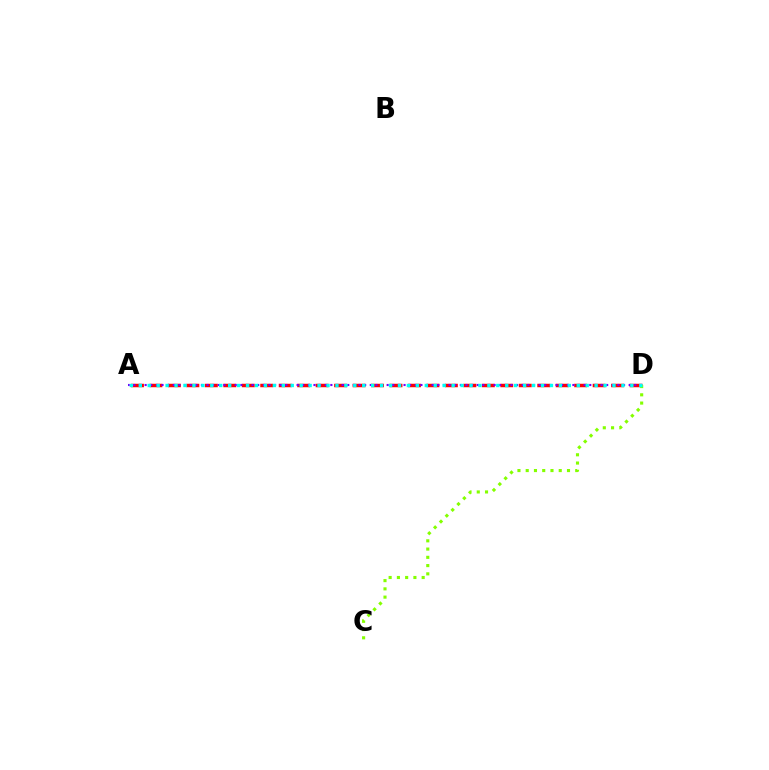{('A', 'D'): [{'color': '#ff0000', 'line_style': 'dashed', 'thickness': 2.51}, {'color': '#7200ff', 'line_style': 'dotted', 'thickness': 1.53}, {'color': '#00fff6', 'line_style': 'dotted', 'thickness': 2.43}], ('C', 'D'): [{'color': '#84ff00', 'line_style': 'dotted', 'thickness': 2.24}]}